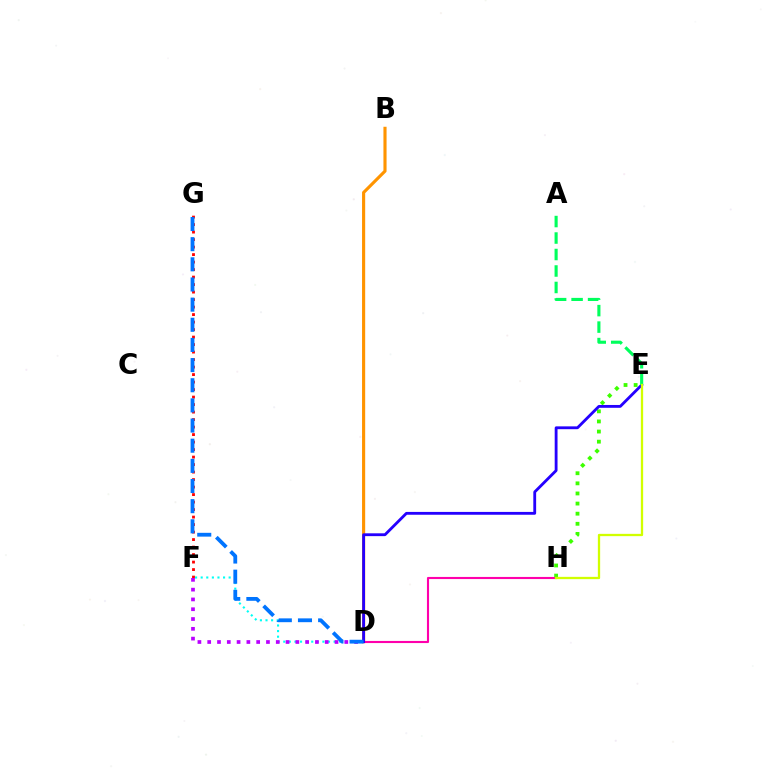{('D', 'F'): [{'color': '#00fff6', 'line_style': 'dotted', 'thickness': 1.52}, {'color': '#b900ff', 'line_style': 'dotted', 'thickness': 2.66}], ('F', 'G'): [{'color': '#ff0000', 'line_style': 'dotted', 'thickness': 2.04}], ('E', 'H'): [{'color': '#3dff00', 'line_style': 'dotted', 'thickness': 2.75}, {'color': '#d1ff00', 'line_style': 'solid', 'thickness': 1.66}], ('B', 'D'): [{'color': '#ff9400', 'line_style': 'solid', 'thickness': 2.25}], ('D', 'H'): [{'color': '#ff00ac', 'line_style': 'solid', 'thickness': 1.53}], ('D', 'E'): [{'color': '#2500ff', 'line_style': 'solid', 'thickness': 2.04}], ('D', 'G'): [{'color': '#0074ff', 'line_style': 'dashed', 'thickness': 2.74}], ('A', 'E'): [{'color': '#00ff5c', 'line_style': 'dashed', 'thickness': 2.24}]}